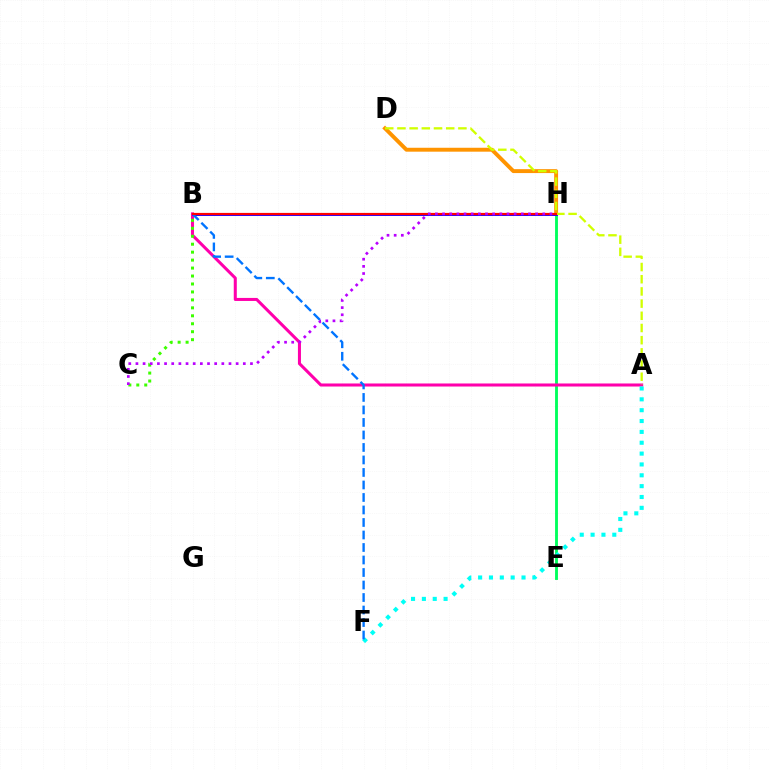{('E', 'H'): [{'color': '#00ff5c', 'line_style': 'solid', 'thickness': 2.06}], ('A', 'B'): [{'color': '#ff00ac', 'line_style': 'solid', 'thickness': 2.19}], ('A', 'F'): [{'color': '#00fff6', 'line_style': 'dotted', 'thickness': 2.95}], ('B', 'C'): [{'color': '#3dff00', 'line_style': 'dotted', 'thickness': 2.16}], ('D', 'H'): [{'color': '#ff9400', 'line_style': 'solid', 'thickness': 2.82}], ('B', 'H'): [{'color': '#2500ff', 'line_style': 'solid', 'thickness': 2.13}, {'color': '#ff0000', 'line_style': 'solid', 'thickness': 1.58}], ('A', 'D'): [{'color': '#d1ff00', 'line_style': 'dashed', 'thickness': 1.66}], ('B', 'F'): [{'color': '#0074ff', 'line_style': 'dashed', 'thickness': 1.7}], ('C', 'H'): [{'color': '#b900ff', 'line_style': 'dotted', 'thickness': 1.94}]}